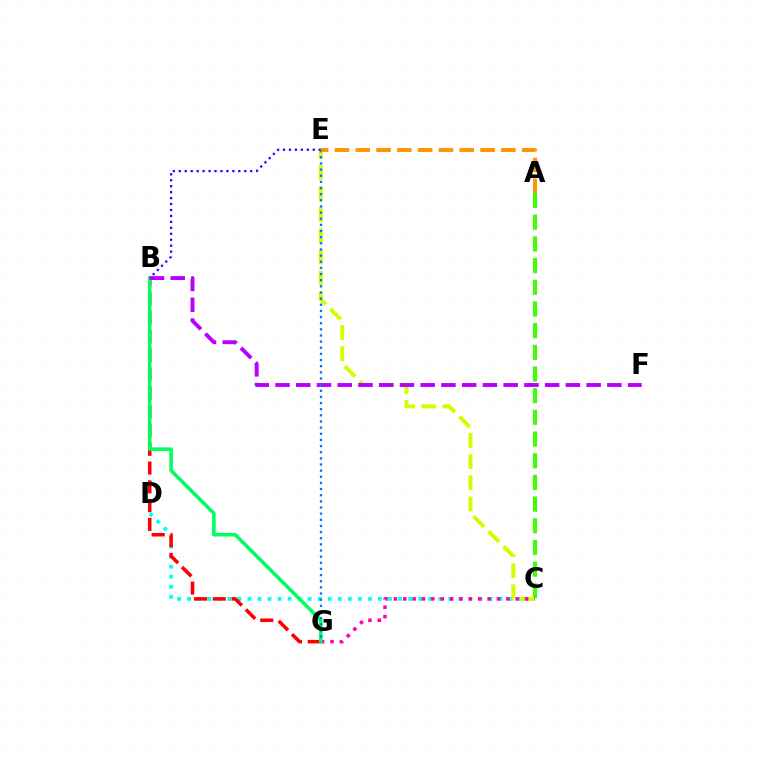{('A', 'C'): [{'color': '#3dff00', 'line_style': 'dashed', 'thickness': 2.95}], ('C', 'D'): [{'color': '#00fff6', 'line_style': 'dotted', 'thickness': 2.73}], ('B', 'G'): [{'color': '#ff0000', 'line_style': 'dashed', 'thickness': 2.55}, {'color': '#00ff5c', 'line_style': 'solid', 'thickness': 2.56}], ('C', 'E'): [{'color': '#d1ff00', 'line_style': 'dashed', 'thickness': 2.87}], ('C', 'G'): [{'color': '#ff00ac', 'line_style': 'dotted', 'thickness': 2.55}], ('B', 'E'): [{'color': '#2500ff', 'line_style': 'dotted', 'thickness': 1.62}], ('B', 'F'): [{'color': '#b900ff', 'line_style': 'dashed', 'thickness': 2.82}], ('E', 'G'): [{'color': '#0074ff', 'line_style': 'dotted', 'thickness': 1.67}], ('A', 'E'): [{'color': '#ff9400', 'line_style': 'dashed', 'thickness': 2.83}]}